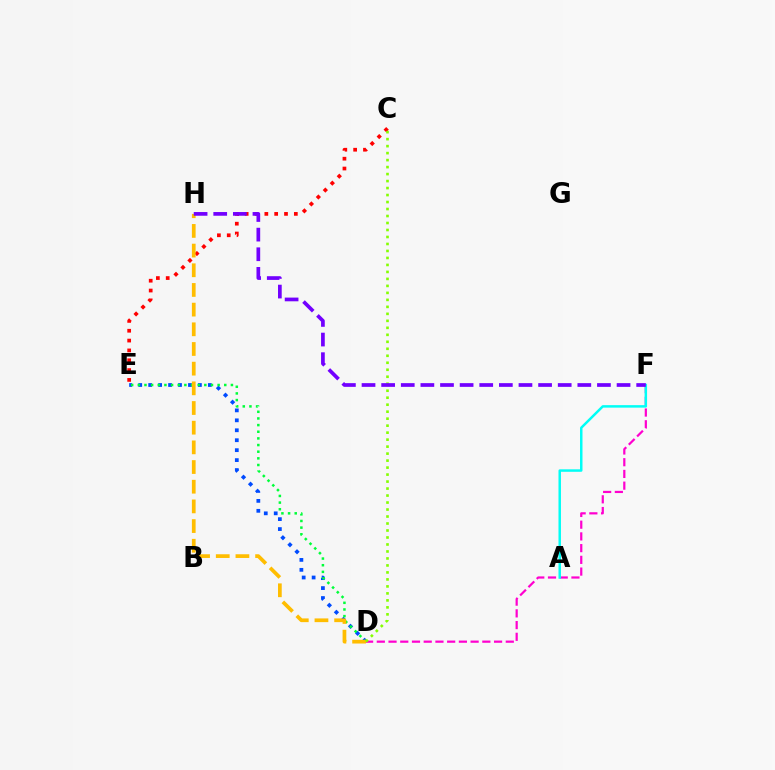{('D', 'F'): [{'color': '#ff00cf', 'line_style': 'dashed', 'thickness': 1.59}], ('A', 'F'): [{'color': '#00fff6', 'line_style': 'solid', 'thickness': 1.79}], ('C', 'E'): [{'color': '#ff0000', 'line_style': 'dotted', 'thickness': 2.67}], ('D', 'E'): [{'color': '#004bff', 'line_style': 'dotted', 'thickness': 2.7}, {'color': '#00ff39', 'line_style': 'dotted', 'thickness': 1.81}], ('D', 'H'): [{'color': '#ffbd00', 'line_style': 'dashed', 'thickness': 2.67}], ('C', 'D'): [{'color': '#84ff00', 'line_style': 'dotted', 'thickness': 1.9}], ('F', 'H'): [{'color': '#7200ff', 'line_style': 'dashed', 'thickness': 2.67}]}